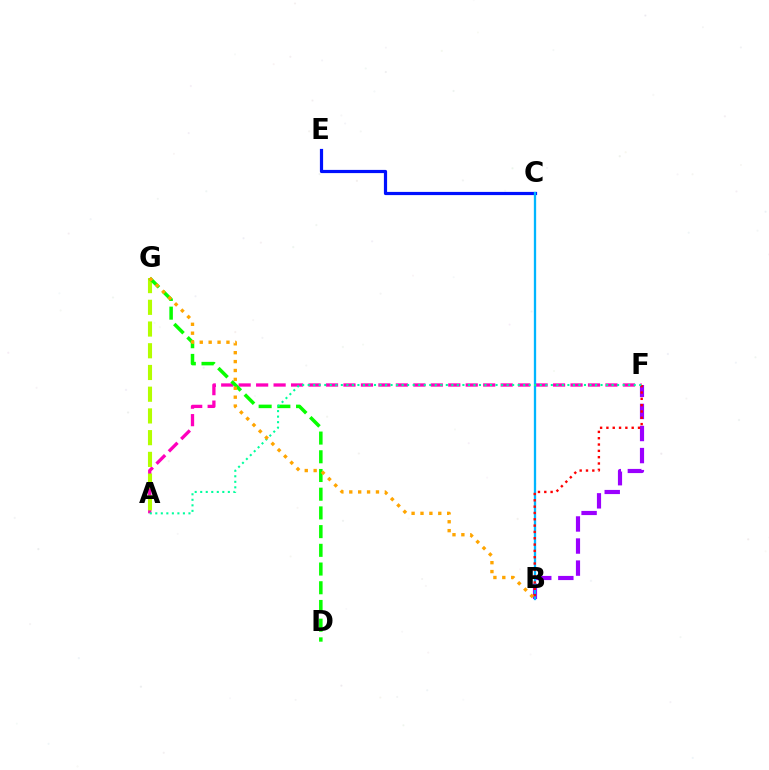{('C', 'E'): [{'color': '#0010ff', 'line_style': 'solid', 'thickness': 2.3}], ('A', 'F'): [{'color': '#ff00bd', 'line_style': 'dashed', 'thickness': 2.37}, {'color': '#00ff9d', 'line_style': 'dotted', 'thickness': 1.5}], ('A', 'G'): [{'color': '#b3ff00', 'line_style': 'dashed', 'thickness': 2.95}], ('B', 'F'): [{'color': '#9b00ff', 'line_style': 'dashed', 'thickness': 3.0}, {'color': '#ff0000', 'line_style': 'dotted', 'thickness': 1.72}], ('B', 'C'): [{'color': '#00b5ff', 'line_style': 'solid', 'thickness': 1.66}], ('D', 'G'): [{'color': '#08ff00', 'line_style': 'dashed', 'thickness': 2.54}], ('B', 'G'): [{'color': '#ffa500', 'line_style': 'dotted', 'thickness': 2.42}]}